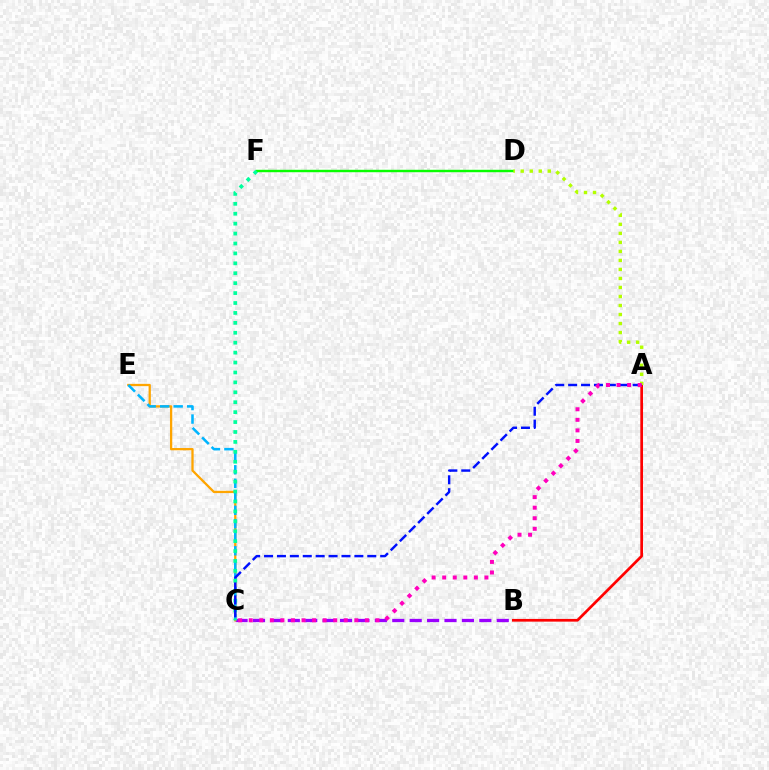{('B', 'C'): [{'color': '#9b00ff', 'line_style': 'dashed', 'thickness': 2.37}], ('C', 'E'): [{'color': '#ffa500', 'line_style': 'solid', 'thickness': 1.64}, {'color': '#00b5ff', 'line_style': 'dashed', 'thickness': 1.83}], ('A', 'B'): [{'color': '#ff0000', 'line_style': 'solid', 'thickness': 1.95}], ('D', 'F'): [{'color': '#08ff00', 'line_style': 'solid', 'thickness': 1.75}], ('C', 'F'): [{'color': '#00ff9d', 'line_style': 'dotted', 'thickness': 2.7}], ('A', 'D'): [{'color': '#b3ff00', 'line_style': 'dotted', 'thickness': 2.45}], ('A', 'C'): [{'color': '#0010ff', 'line_style': 'dashed', 'thickness': 1.75}, {'color': '#ff00bd', 'line_style': 'dotted', 'thickness': 2.87}]}